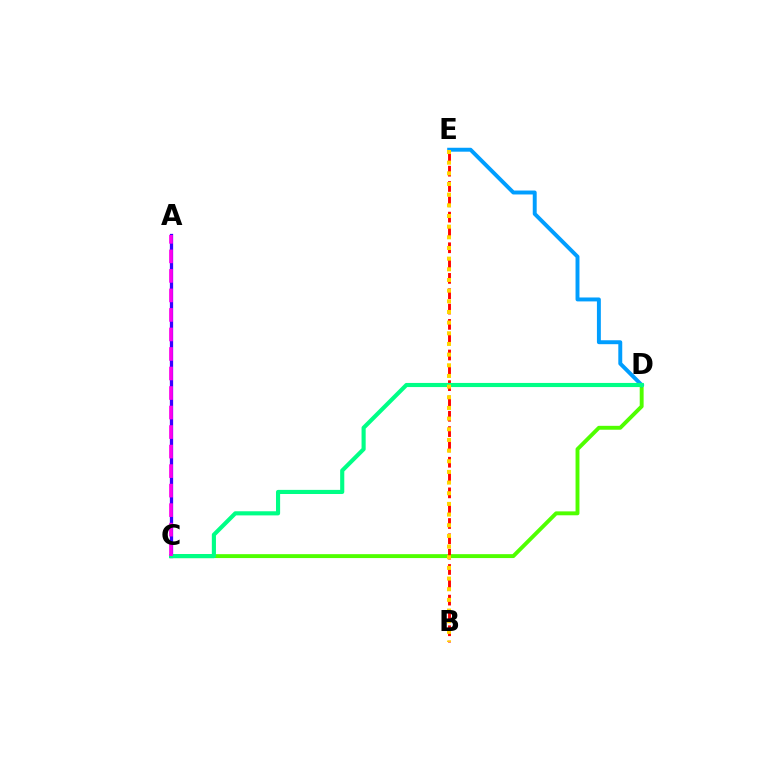{('A', 'C'): [{'color': '#3700ff', 'line_style': 'solid', 'thickness': 2.35}, {'color': '#ff00ed', 'line_style': 'dashed', 'thickness': 2.65}], ('C', 'D'): [{'color': '#4fff00', 'line_style': 'solid', 'thickness': 2.81}, {'color': '#00ff86', 'line_style': 'solid', 'thickness': 2.97}], ('D', 'E'): [{'color': '#009eff', 'line_style': 'solid', 'thickness': 2.83}], ('B', 'E'): [{'color': '#ff0000', 'line_style': 'dashed', 'thickness': 2.08}, {'color': '#ffd500', 'line_style': 'dotted', 'thickness': 2.9}]}